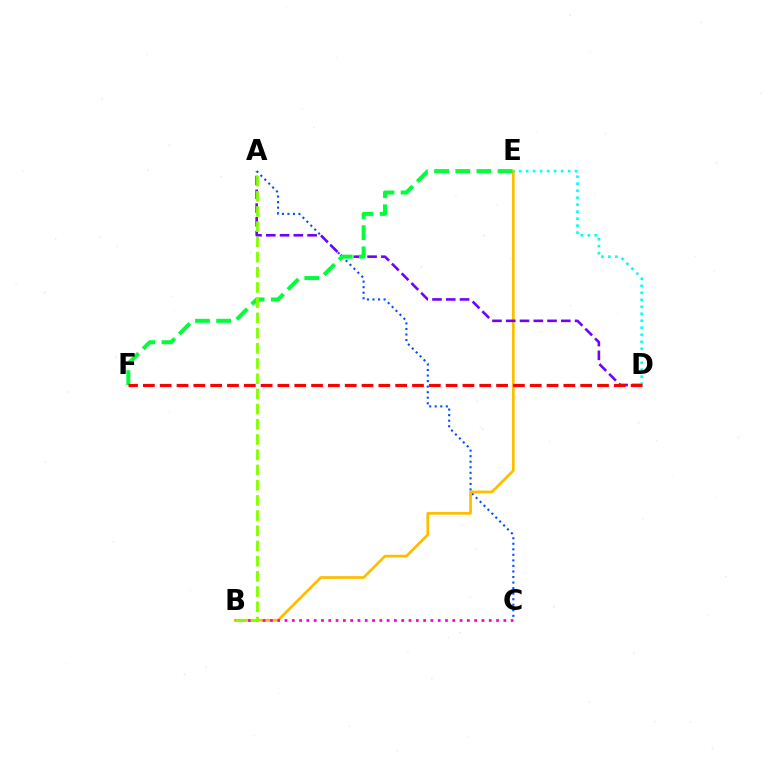{('A', 'C'): [{'color': '#004bff', 'line_style': 'dotted', 'thickness': 1.51}], ('B', 'E'): [{'color': '#ffbd00', 'line_style': 'solid', 'thickness': 1.96}], ('A', 'D'): [{'color': '#7200ff', 'line_style': 'dashed', 'thickness': 1.87}], ('B', 'C'): [{'color': '#ff00cf', 'line_style': 'dotted', 'thickness': 1.98}], ('E', 'F'): [{'color': '#00ff39', 'line_style': 'dashed', 'thickness': 2.88}], ('D', 'E'): [{'color': '#00fff6', 'line_style': 'dotted', 'thickness': 1.9}], ('A', 'B'): [{'color': '#84ff00', 'line_style': 'dashed', 'thickness': 2.07}], ('D', 'F'): [{'color': '#ff0000', 'line_style': 'dashed', 'thickness': 2.28}]}